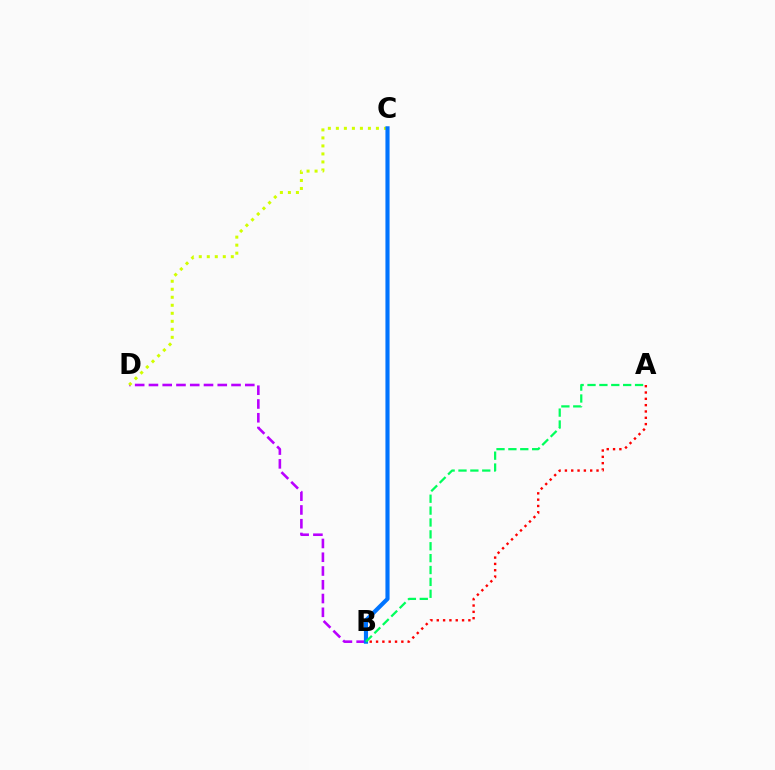{('A', 'B'): [{'color': '#ff0000', 'line_style': 'dotted', 'thickness': 1.72}, {'color': '#00ff5c', 'line_style': 'dashed', 'thickness': 1.61}], ('B', 'D'): [{'color': '#b900ff', 'line_style': 'dashed', 'thickness': 1.87}], ('C', 'D'): [{'color': '#d1ff00', 'line_style': 'dotted', 'thickness': 2.18}], ('B', 'C'): [{'color': '#0074ff', 'line_style': 'solid', 'thickness': 2.97}]}